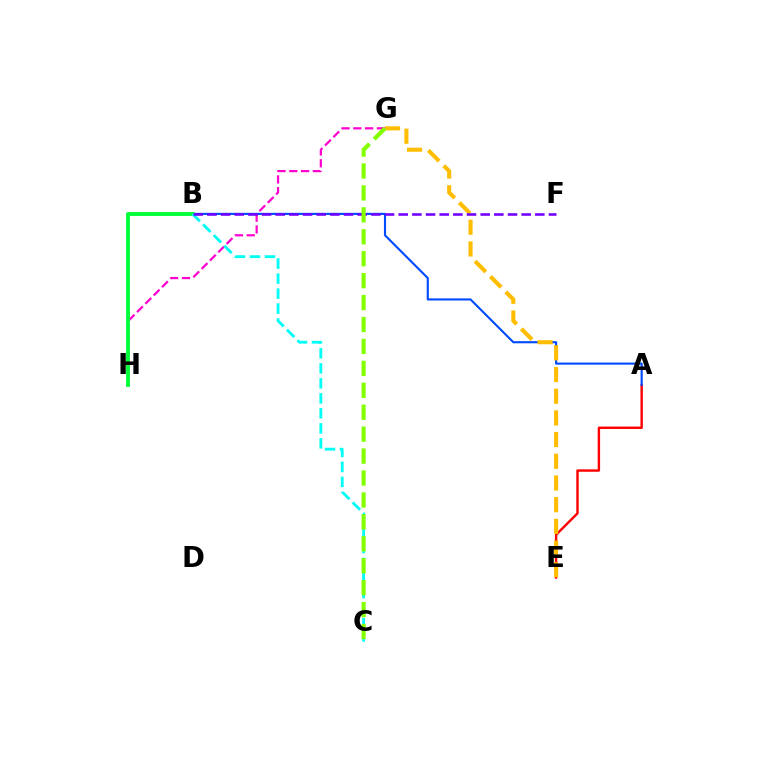{('G', 'H'): [{'color': '#ff00cf', 'line_style': 'dashed', 'thickness': 1.6}], ('A', 'E'): [{'color': '#ff0000', 'line_style': 'solid', 'thickness': 1.74}], ('A', 'B'): [{'color': '#004bff', 'line_style': 'solid', 'thickness': 1.54}], ('B', 'H'): [{'color': '#00ff39', 'line_style': 'solid', 'thickness': 2.77}], ('B', 'C'): [{'color': '#00fff6', 'line_style': 'dashed', 'thickness': 2.04}], ('E', 'G'): [{'color': '#ffbd00', 'line_style': 'dashed', 'thickness': 2.95}], ('B', 'F'): [{'color': '#7200ff', 'line_style': 'dashed', 'thickness': 1.86}], ('C', 'G'): [{'color': '#84ff00', 'line_style': 'dashed', 'thickness': 2.98}]}